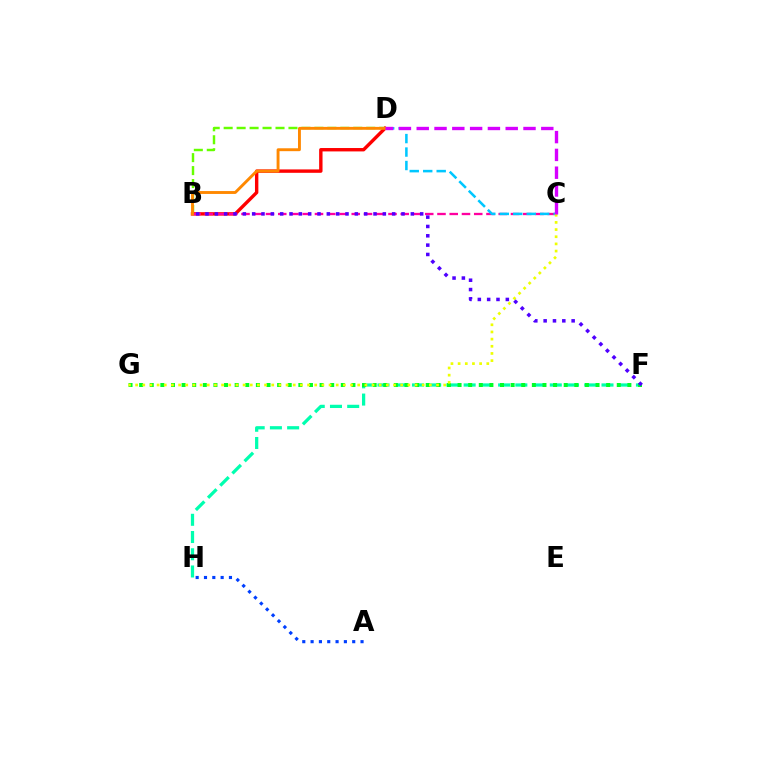{('F', 'H'): [{'color': '#00ffaf', 'line_style': 'dashed', 'thickness': 2.34}], ('B', 'D'): [{'color': '#66ff00', 'line_style': 'dashed', 'thickness': 1.76}, {'color': '#ff0000', 'line_style': 'solid', 'thickness': 2.44}, {'color': '#ff8800', 'line_style': 'solid', 'thickness': 2.08}], ('F', 'G'): [{'color': '#00ff27', 'line_style': 'dotted', 'thickness': 2.88}], ('B', 'C'): [{'color': '#ff00a0', 'line_style': 'dashed', 'thickness': 1.66}], ('C', 'D'): [{'color': '#00c7ff', 'line_style': 'dashed', 'thickness': 1.83}, {'color': '#d600ff', 'line_style': 'dashed', 'thickness': 2.42}], ('C', 'G'): [{'color': '#eeff00', 'line_style': 'dotted', 'thickness': 1.95}], ('B', 'F'): [{'color': '#4f00ff', 'line_style': 'dotted', 'thickness': 2.54}], ('A', 'H'): [{'color': '#003fff', 'line_style': 'dotted', 'thickness': 2.26}]}